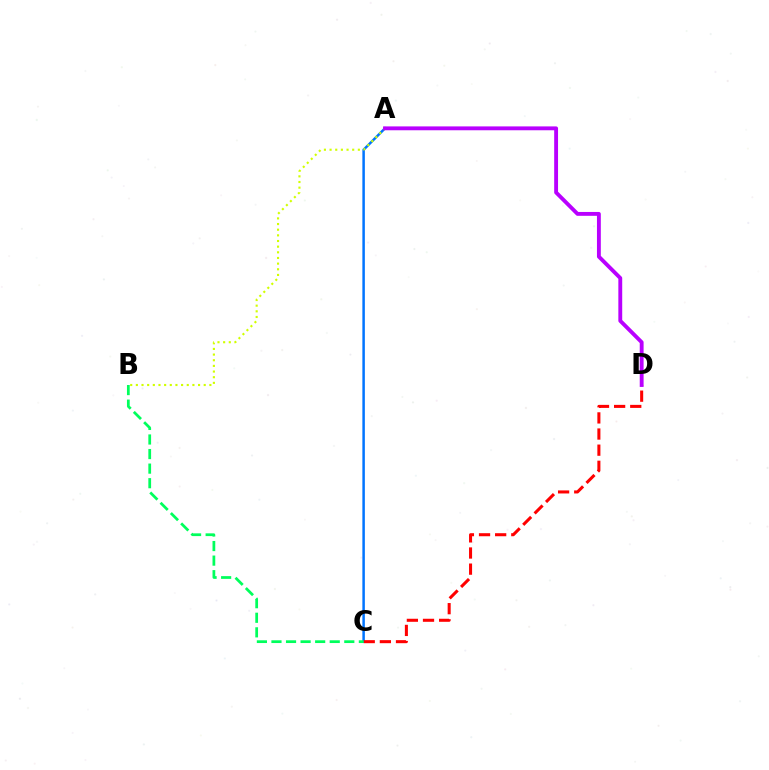{('A', 'C'): [{'color': '#0074ff', 'line_style': 'solid', 'thickness': 1.8}], ('C', 'D'): [{'color': '#ff0000', 'line_style': 'dashed', 'thickness': 2.19}], ('A', 'B'): [{'color': '#d1ff00', 'line_style': 'dotted', 'thickness': 1.54}], ('A', 'D'): [{'color': '#b900ff', 'line_style': 'solid', 'thickness': 2.78}], ('B', 'C'): [{'color': '#00ff5c', 'line_style': 'dashed', 'thickness': 1.98}]}